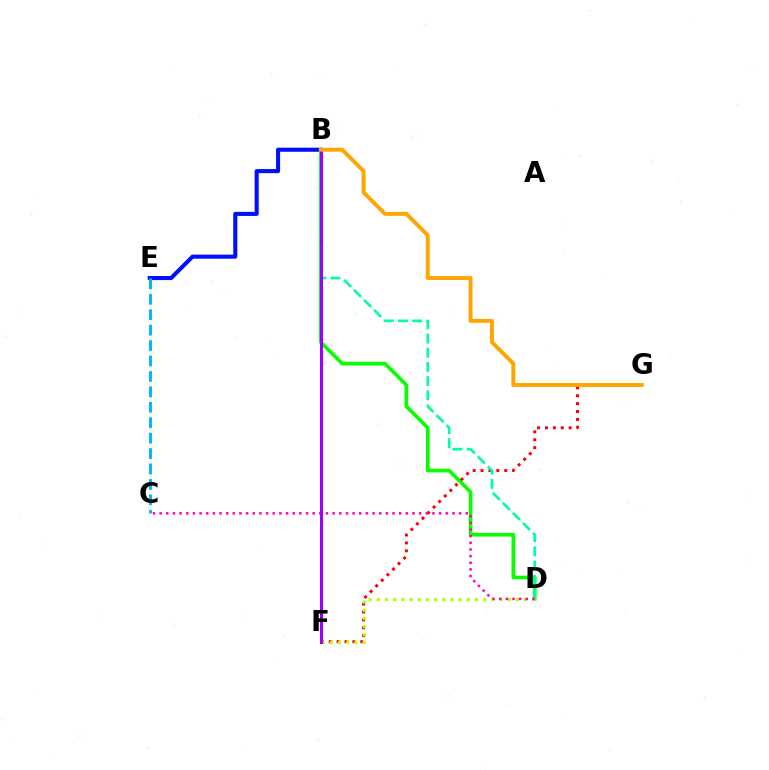{('B', 'D'): [{'color': '#08ff00', 'line_style': 'solid', 'thickness': 2.62}, {'color': '#00ff9d', 'line_style': 'dashed', 'thickness': 1.93}], ('F', 'G'): [{'color': '#ff0000', 'line_style': 'dotted', 'thickness': 2.14}], ('B', 'E'): [{'color': '#0010ff', 'line_style': 'solid', 'thickness': 2.93}], ('D', 'F'): [{'color': '#b3ff00', 'line_style': 'dotted', 'thickness': 2.22}], ('C', 'D'): [{'color': '#ff00bd', 'line_style': 'dotted', 'thickness': 1.81}], ('C', 'E'): [{'color': '#00b5ff', 'line_style': 'dashed', 'thickness': 2.1}], ('B', 'F'): [{'color': '#9b00ff', 'line_style': 'solid', 'thickness': 2.18}], ('B', 'G'): [{'color': '#ffa500', 'line_style': 'solid', 'thickness': 2.81}]}